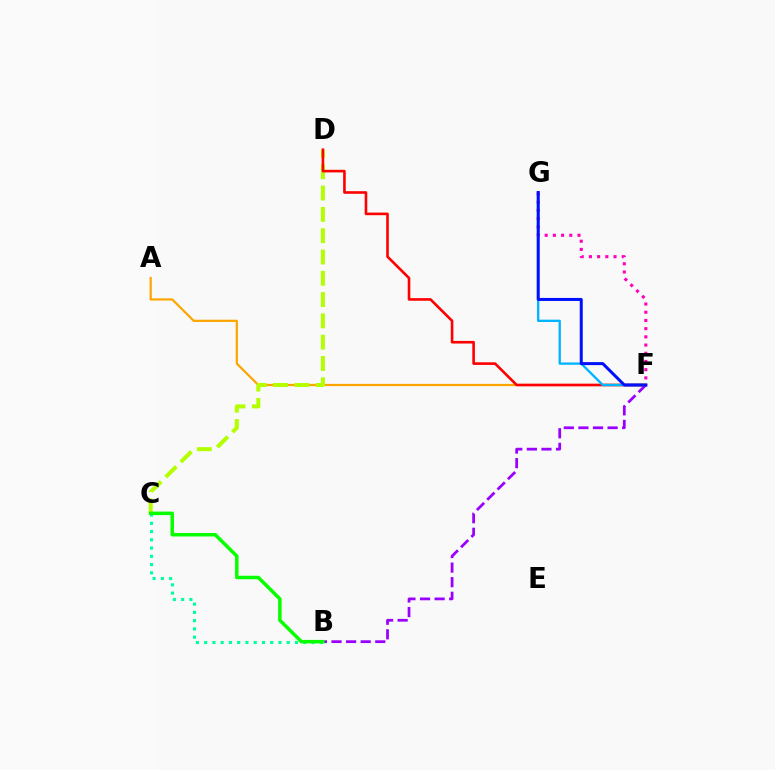{('A', 'F'): [{'color': '#ffa500', 'line_style': 'solid', 'thickness': 1.59}], ('B', 'F'): [{'color': '#9b00ff', 'line_style': 'dashed', 'thickness': 1.98}], ('C', 'D'): [{'color': '#b3ff00', 'line_style': 'dashed', 'thickness': 2.89}], ('D', 'F'): [{'color': '#ff0000', 'line_style': 'solid', 'thickness': 1.88}], ('B', 'C'): [{'color': '#00ff9d', 'line_style': 'dotted', 'thickness': 2.24}, {'color': '#08ff00', 'line_style': 'solid', 'thickness': 2.52}], ('F', 'G'): [{'color': '#00b5ff', 'line_style': 'solid', 'thickness': 1.67}, {'color': '#ff00bd', 'line_style': 'dotted', 'thickness': 2.23}, {'color': '#0010ff', 'line_style': 'solid', 'thickness': 2.17}]}